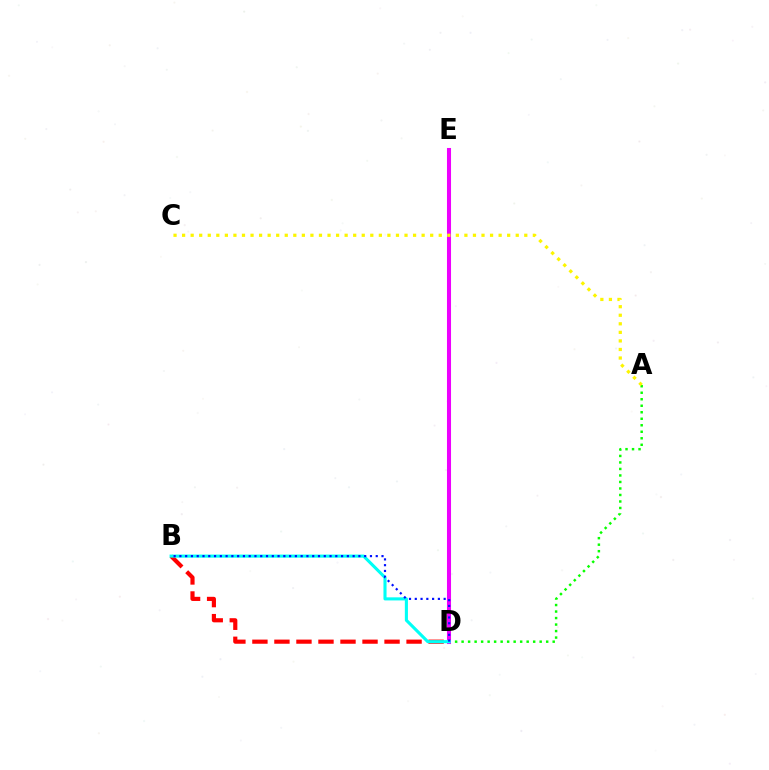{('B', 'D'): [{'color': '#ff0000', 'line_style': 'dashed', 'thickness': 2.99}, {'color': '#00fff6', 'line_style': 'solid', 'thickness': 2.23}, {'color': '#0010ff', 'line_style': 'dotted', 'thickness': 1.57}], ('A', 'D'): [{'color': '#08ff00', 'line_style': 'dotted', 'thickness': 1.77}], ('D', 'E'): [{'color': '#ee00ff', 'line_style': 'solid', 'thickness': 2.92}], ('A', 'C'): [{'color': '#fcf500', 'line_style': 'dotted', 'thickness': 2.32}]}